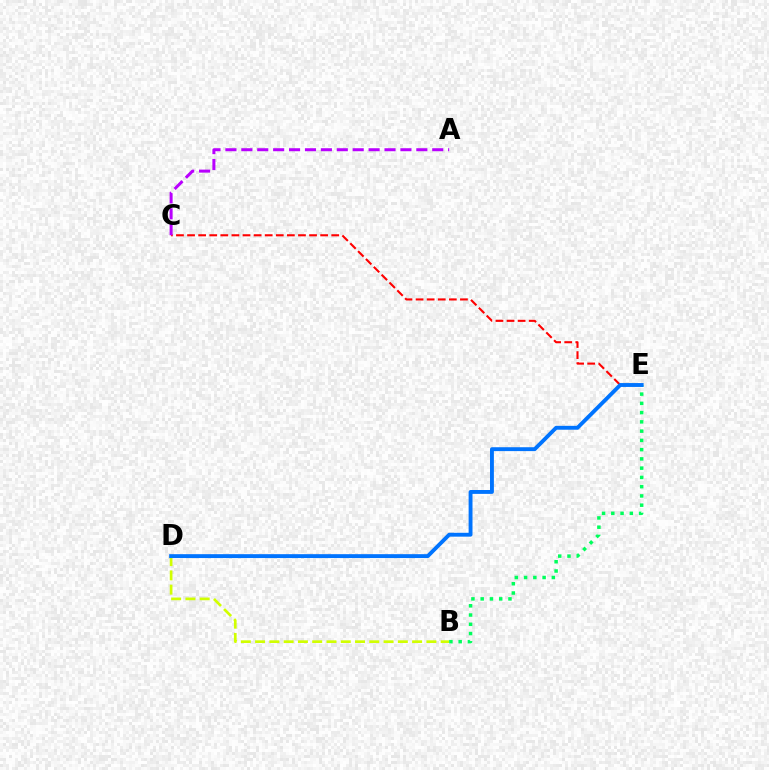{('C', 'E'): [{'color': '#ff0000', 'line_style': 'dashed', 'thickness': 1.51}], ('B', 'D'): [{'color': '#d1ff00', 'line_style': 'dashed', 'thickness': 1.94}], ('B', 'E'): [{'color': '#00ff5c', 'line_style': 'dotted', 'thickness': 2.51}], ('A', 'C'): [{'color': '#b900ff', 'line_style': 'dashed', 'thickness': 2.16}], ('D', 'E'): [{'color': '#0074ff', 'line_style': 'solid', 'thickness': 2.79}]}